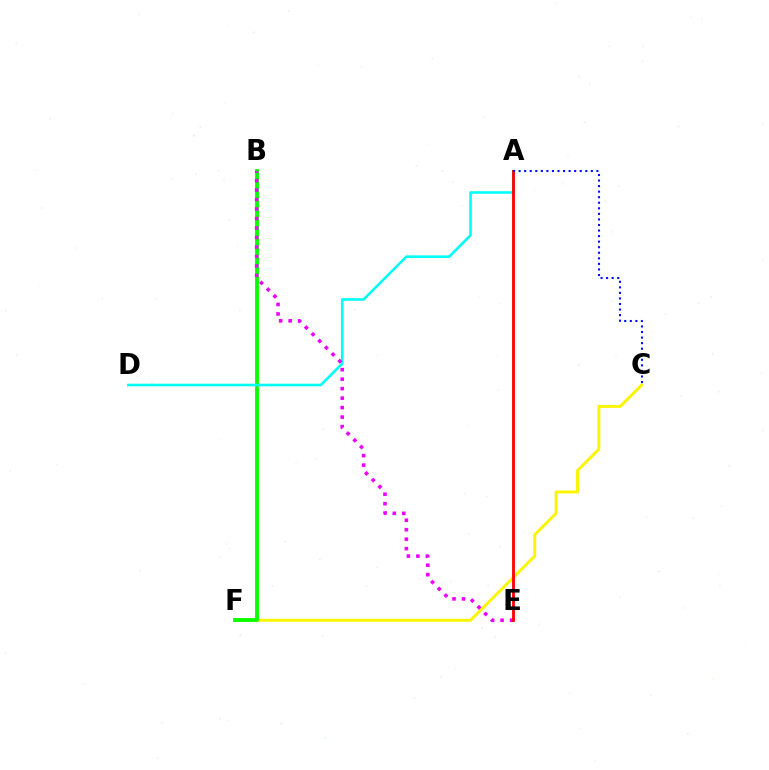{('C', 'F'): [{'color': '#fcf500', 'line_style': 'solid', 'thickness': 2.11}], ('B', 'F'): [{'color': '#08ff00', 'line_style': 'solid', 'thickness': 2.77}], ('A', 'D'): [{'color': '#00fff6', 'line_style': 'solid', 'thickness': 1.87}], ('B', 'E'): [{'color': '#ee00ff', 'line_style': 'dotted', 'thickness': 2.58}], ('A', 'E'): [{'color': '#ff0000', 'line_style': 'solid', 'thickness': 2.04}], ('A', 'C'): [{'color': '#0010ff', 'line_style': 'dotted', 'thickness': 1.51}]}